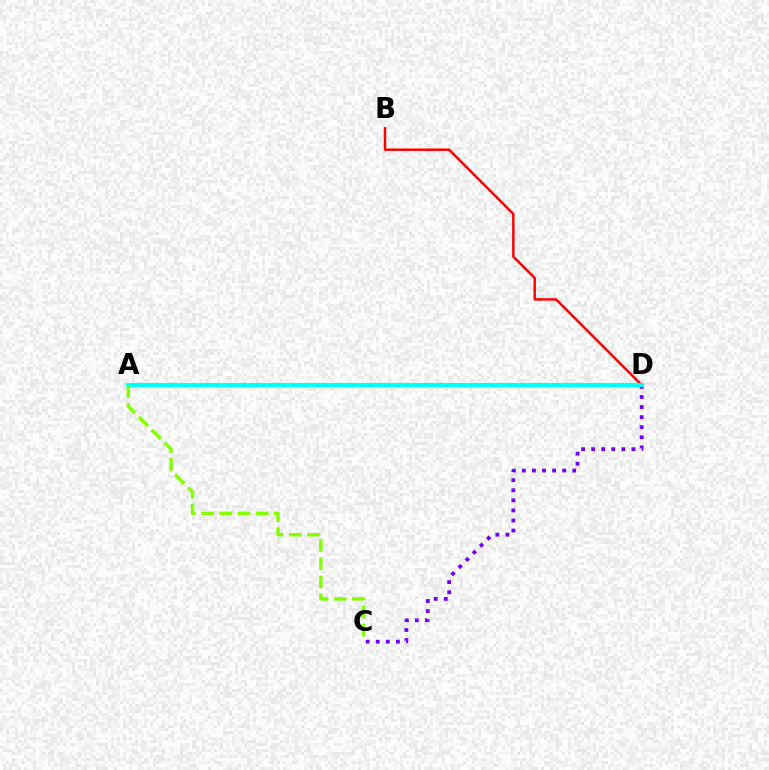{('C', 'D'): [{'color': '#7200ff', 'line_style': 'dotted', 'thickness': 2.74}], ('B', 'D'): [{'color': '#ff0000', 'line_style': 'solid', 'thickness': 1.77}], ('A', 'D'): [{'color': '#00fff6', 'line_style': 'solid', 'thickness': 2.98}], ('A', 'C'): [{'color': '#84ff00', 'line_style': 'dashed', 'thickness': 2.47}]}